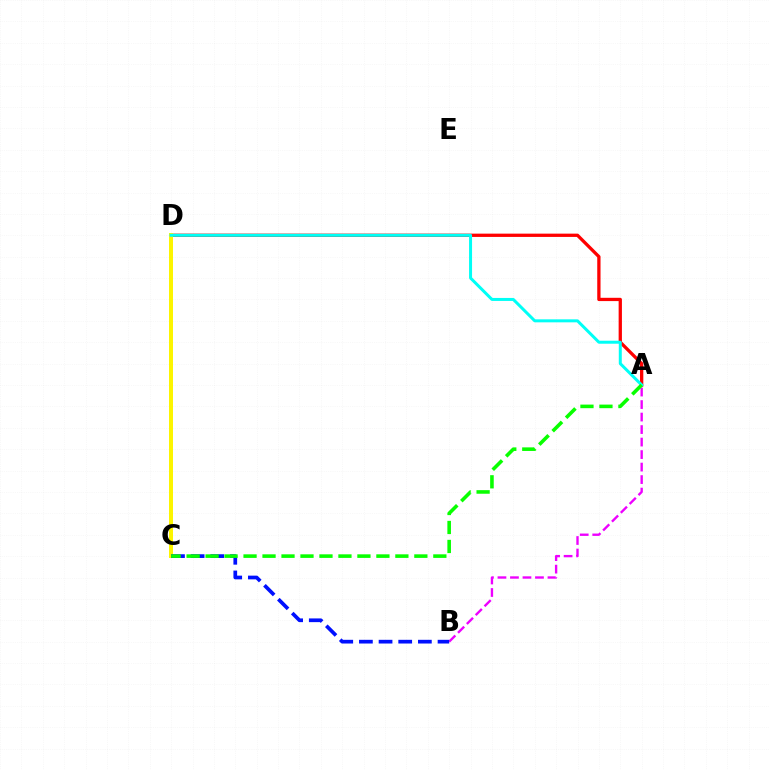{('A', 'D'): [{'color': '#ff0000', 'line_style': 'solid', 'thickness': 2.37}, {'color': '#00fff6', 'line_style': 'solid', 'thickness': 2.16}], ('A', 'B'): [{'color': '#ee00ff', 'line_style': 'dashed', 'thickness': 1.7}], ('C', 'D'): [{'color': '#fcf500', 'line_style': 'solid', 'thickness': 2.87}], ('B', 'C'): [{'color': '#0010ff', 'line_style': 'dashed', 'thickness': 2.67}], ('A', 'C'): [{'color': '#08ff00', 'line_style': 'dashed', 'thickness': 2.58}]}